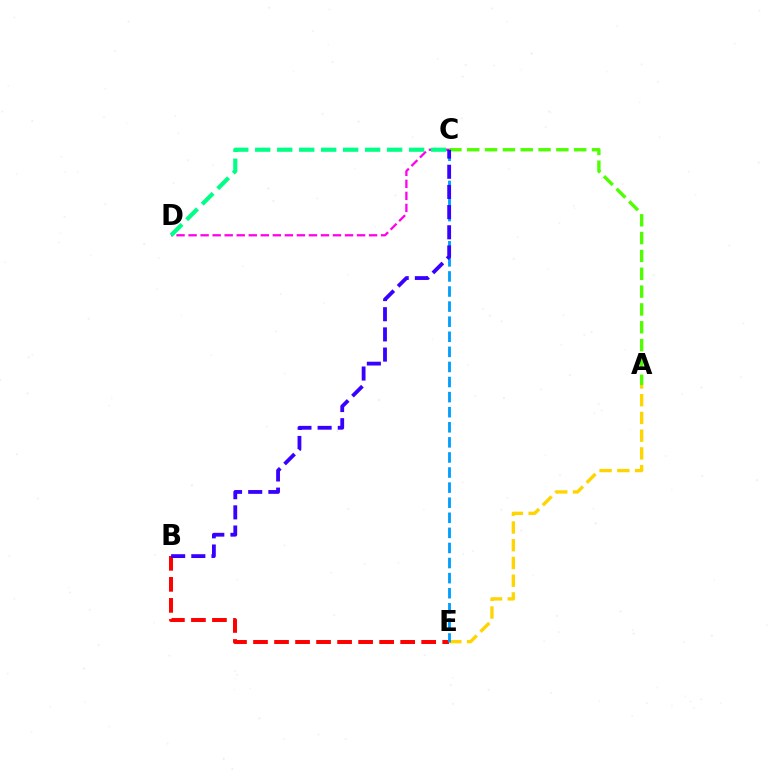{('A', 'E'): [{'color': '#ffd500', 'line_style': 'dashed', 'thickness': 2.41}], ('C', 'D'): [{'color': '#ff00ed', 'line_style': 'dashed', 'thickness': 1.63}, {'color': '#00ff86', 'line_style': 'dashed', 'thickness': 2.99}], ('A', 'C'): [{'color': '#4fff00', 'line_style': 'dashed', 'thickness': 2.42}], ('B', 'E'): [{'color': '#ff0000', 'line_style': 'dashed', 'thickness': 2.86}], ('C', 'E'): [{'color': '#009eff', 'line_style': 'dashed', 'thickness': 2.05}], ('B', 'C'): [{'color': '#3700ff', 'line_style': 'dashed', 'thickness': 2.74}]}